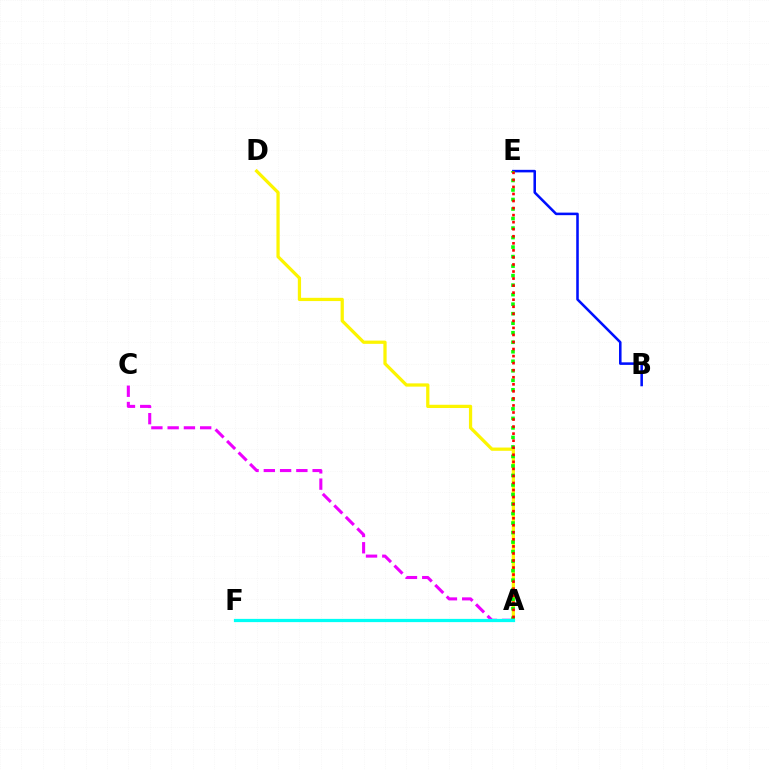{('B', 'E'): [{'color': '#0010ff', 'line_style': 'solid', 'thickness': 1.84}], ('A', 'D'): [{'color': '#fcf500', 'line_style': 'solid', 'thickness': 2.34}], ('A', 'E'): [{'color': '#08ff00', 'line_style': 'dotted', 'thickness': 2.59}, {'color': '#ff0000', 'line_style': 'dotted', 'thickness': 1.92}], ('A', 'C'): [{'color': '#ee00ff', 'line_style': 'dashed', 'thickness': 2.21}], ('A', 'F'): [{'color': '#00fff6', 'line_style': 'solid', 'thickness': 2.33}]}